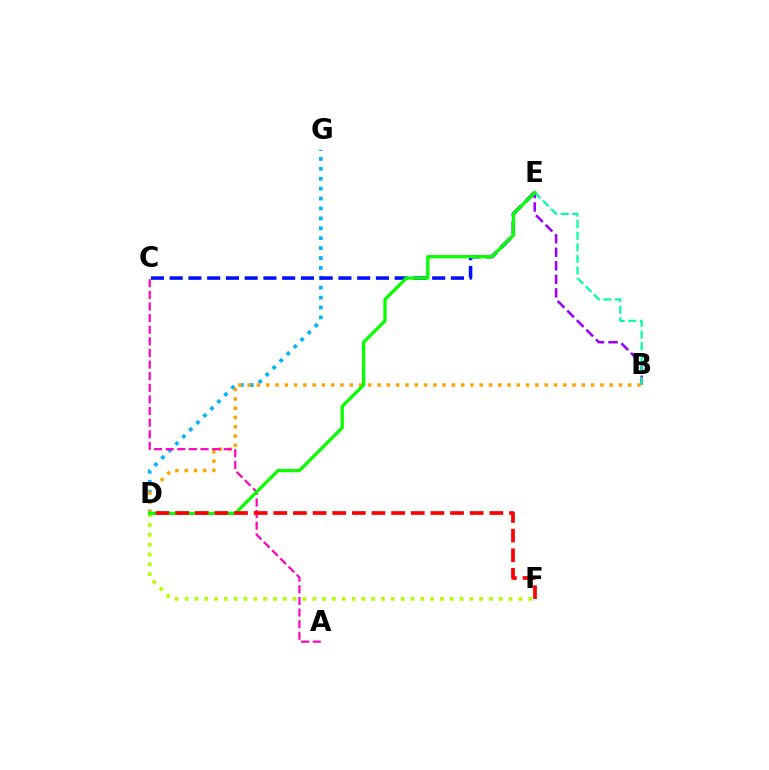{('D', 'G'): [{'color': '#00b5ff', 'line_style': 'dotted', 'thickness': 2.69}], ('C', 'E'): [{'color': '#0010ff', 'line_style': 'dashed', 'thickness': 2.55}], ('B', 'E'): [{'color': '#9b00ff', 'line_style': 'dashed', 'thickness': 1.84}, {'color': '#00ff9d', 'line_style': 'dashed', 'thickness': 1.57}], ('B', 'D'): [{'color': '#ffa500', 'line_style': 'dotted', 'thickness': 2.52}], ('D', 'F'): [{'color': '#b3ff00', 'line_style': 'dotted', 'thickness': 2.67}, {'color': '#ff0000', 'line_style': 'dashed', 'thickness': 2.67}], ('A', 'C'): [{'color': '#ff00bd', 'line_style': 'dashed', 'thickness': 1.58}], ('D', 'E'): [{'color': '#08ff00', 'line_style': 'solid', 'thickness': 2.35}]}